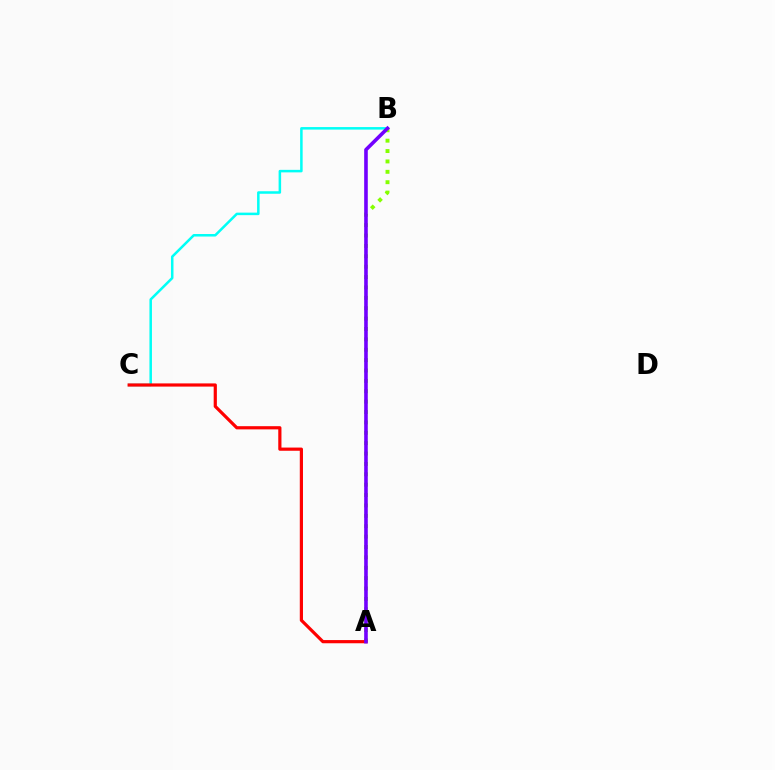{('B', 'C'): [{'color': '#00fff6', 'line_style': 'solid', 'thickness': 1.81}], ('A', 'B'): [{'color': '#84ff00', 'line_style': 'dotted', 'thickness': 2.82}, {'color': '#7200ff', 'line_style': 'solid', 'thickness': 2.6}], ('A', 'C'): [{'color': '#ff0000', 'line_style': 'solid', 'thickness': 2.3}]}